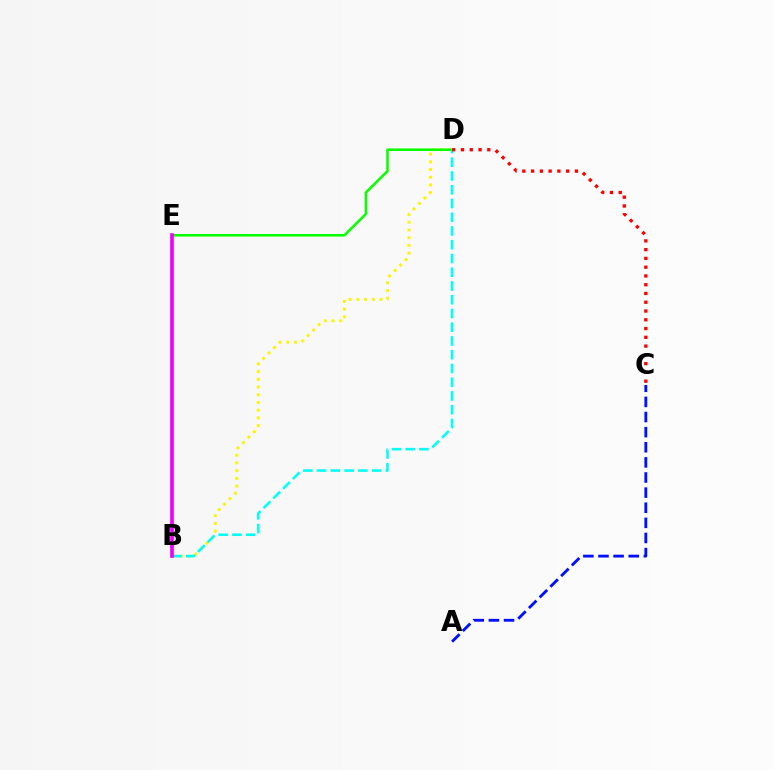{('B', 'D'): [{'color': '#fcf500', 'line_style': 'dotted', 'thickness': 2.1}, {'color': '#00fff6', 'line_style': 'dashed', 'thickness': 1.87}], ('A', 'C'): [{'color': '#0010ff', 'line_style': 'dashed', 'thickness': 2.05}], ('D', 'E'): [{'color': '#08ff00', 'line_style': 'solid', 'thickness': 1.84}], ('C', 'D'): [{'color': '#ff0000', 'line_style': 'dotted', 'thickness': 2.38}], ('B', 'E'): [{'color': '#ee00ff', 'line_style': 'solid', 'thickness': 2.62}]}